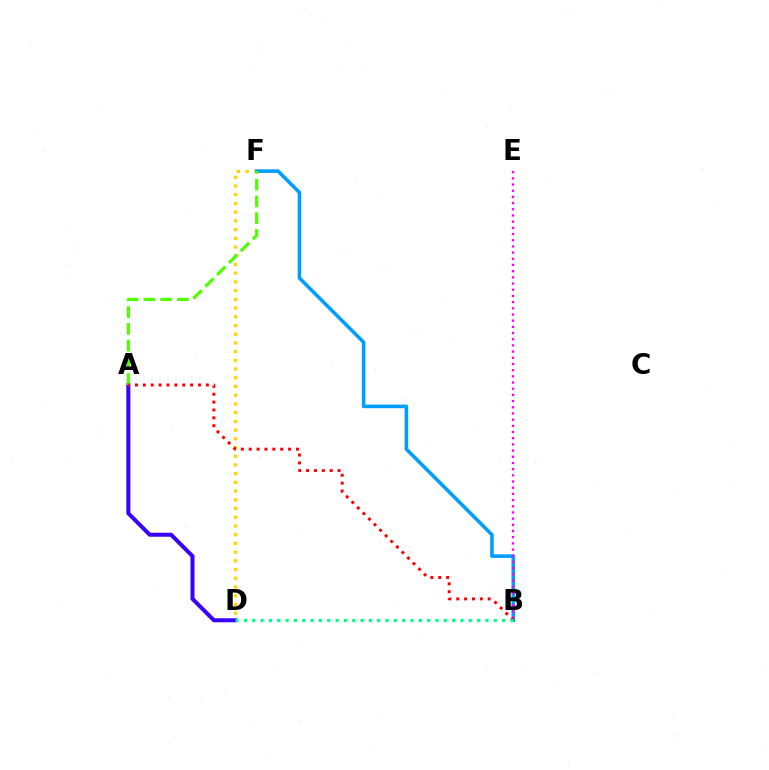{('D', 'F'): [{'color': '#ffd500', 'line_style': 'dotted', 'thickness': 2.37}], ('B', 'F'): [{'color': '#009eff', 'line_style': 'solid', 'thickness': 2.58}], ('A', 'D'): [{'color': '#3700ff', 'line_style': 'solid', 'thickness': 2.89}], ('B', 'E'): [{'color': '#ff00ed', 'line_style': 'dotted', 'thickness': 1.68}], ('A', 'F'): [{'color': '#4fff00', 'line_style': 'dashed', 'thickness': 2.28}], ('A', 'B'): [{'color': '#ff0000', 'line_style': 'dotted', 'thickness': 2.14}], ('B', 'D'): [{'color': '#00ff86', 'line_style': 'dotted', 'thickness': 2.26}]}